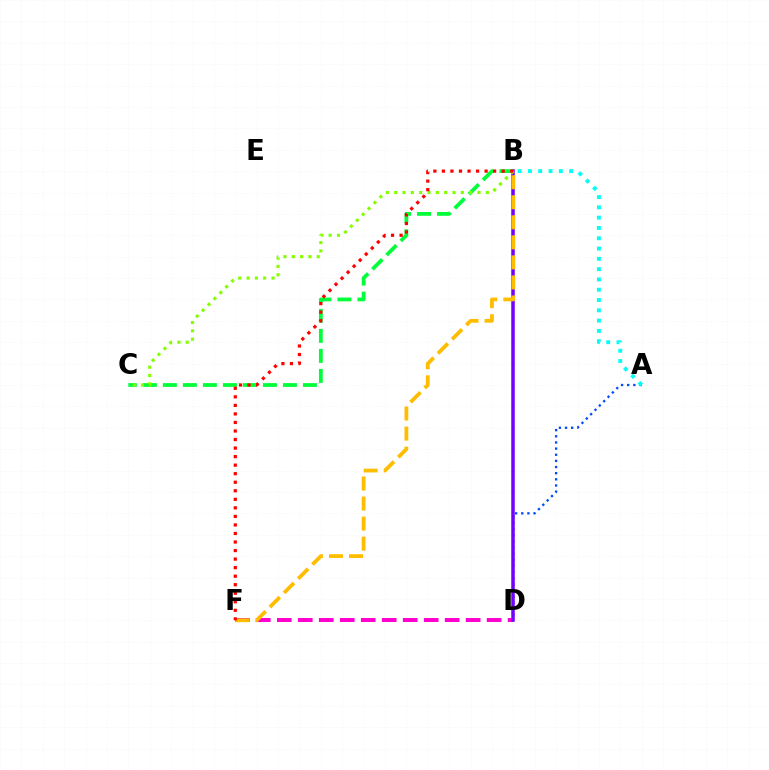{('D', 'F'): [{'color': '#ff00cf', 'line_style': 'dashed', 'thickness': 2.85}], ('A', 'D'): [{'color': '#004bff', 'line_style': 'dotted', 'thickness': 1.67}], ('B', 'D'): [{'color': '#7200ff', 'line_style': 'solid', 'thickness': 2.53}], ('B', 'F'): [{'color': '#ffbd00', 'line_style': 'dashed', 'thickness': 2.72}, {'color': '#ff0000', 'line_style': 'dotted', 'thickness': 2.32}], ('B', 'C'): [{'color': '#00ff39', 'line_style': 'dashed', 'thickness': 2.72}, {'color': '#84ff00', 'line_style': 'dotted', 'thickness': 2.26}], ('A', 'B'): [{'color': '#00fff6', 'line_style': 'dotted', 'thickness': 2.8}]}